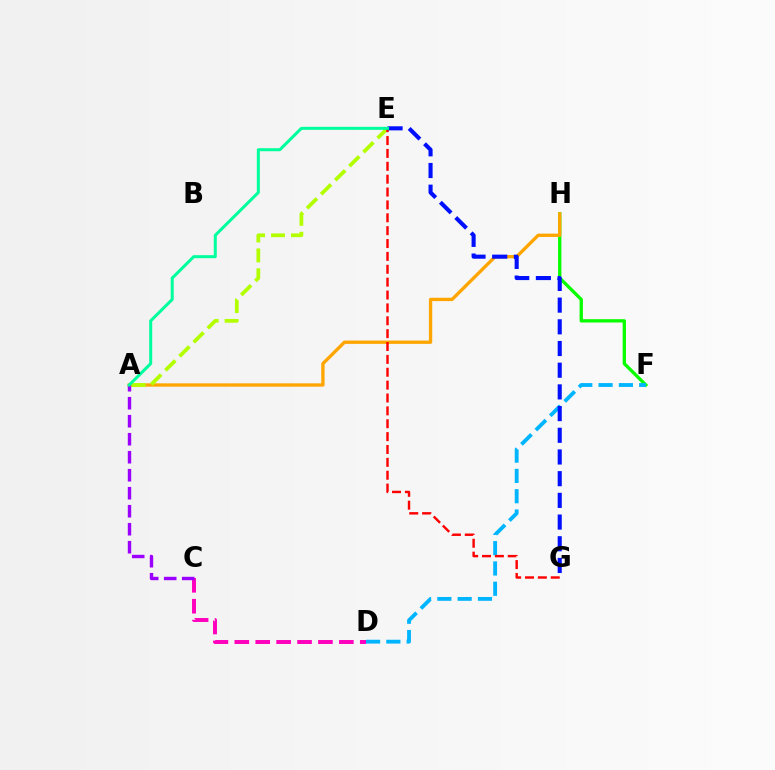{('F', 'H'): [{'color': '#08ff00', 'line_style': 'solid', 'thickness': 2.39}], ('C', 'D'): [{'color': '#ff00bd', 'line_style': 'dashed', 'thickness': 2.84}], ('A', 'H'): [{'color': '#ffa500', 'line_style': 'solid', 'thickness': 2.39}], ('D', 'F'): [{'color': '#00b5ff', 'line_style': 'dashed', 'thickness': 2.76}], ('A', 'C'): [{'color': '#9b00ff', 'line_style': 'dashed', 'thickness': 2.45}], ('A', 'E'): [{'color': '#b3ff00', 'line_style': 'dashed', 'thickness': 2.7}, {'color': '#00ff9d', 'line_style': 'solid', 'thickness': 2.17}], ('E', 'G'): [{'color': '#ff0000', 'line_style': 'dashed', 'thickness': 1.75}, {'color': '#0010ff', 'line_style': 'dashed', 'thickness': 2.95}]}